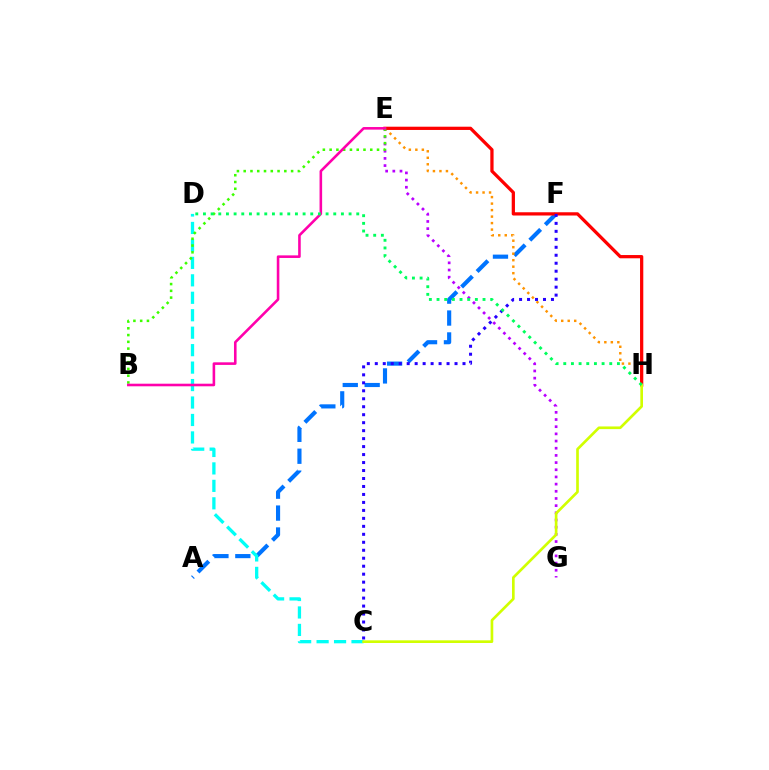{('E', 'G'): [{'color': '#b900ff', 'line_style': 'dotted', 'thickness': 1.95}], ('A', 'F'): [{'color': '#0074ff', 'line_style': 'dashed', 'thickness': 2.98}], ('E', 'H'): [{'color': '#ff9400', 'line_style': 'dotted', 'thickness': 1.77}, {'color': '#ff0000', 'line_style': 'solid', 'thickness': 2.34}], ('C', 'D'): [{'color': '#00fff6', 'line_style': 'dashed', 'thickness': 2.37}], ('B', 'E'): [{'color': '#3dff00', 'line_style': 'dotted', 'thickness': 1.84}, {'color': '#ff00ac', 'line_style': 'solid', 'thickness': 1.86}], ('C', 'F'): [{'color': '#2500ff', 'line_style': 'dotted', 'thickness': 2.17}], ('C', 'H'): [{'color': '#d1ff00', 'line_style': 'solid', 'thickness': 1.92}], ('D', 'H'): [{'color': '#00ff5c', 'line_style': 'dotted', 'thickness': 2.08}]}